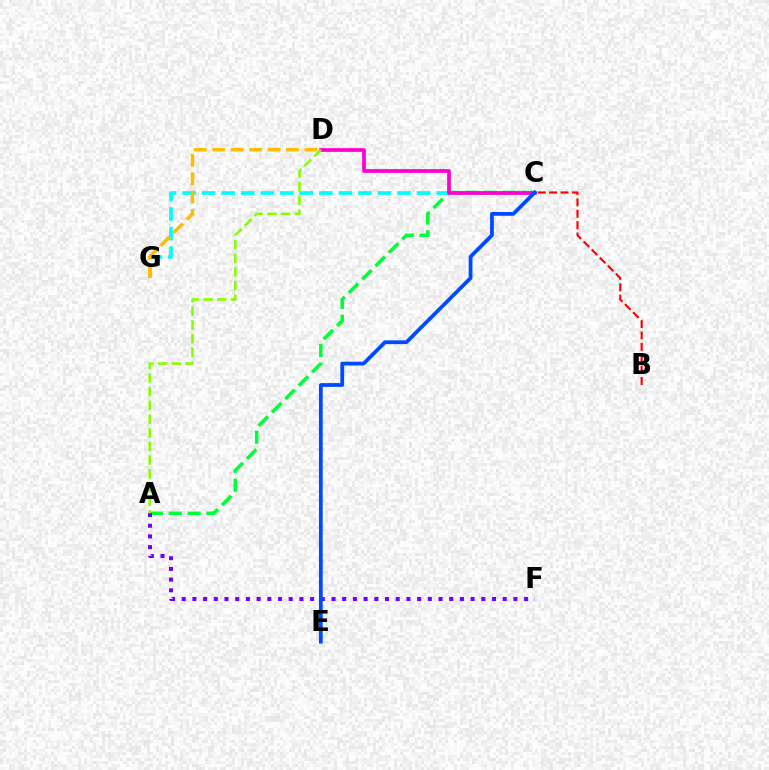{('A', 'C'): [{'color': '#00ff39', 'line_style': 'dashed', 'thickness': 2.57}], ('C', 'G'): [{'color': '#00fff6', 'line_style': 'dashed', 'thickness': 2.65}], ('C', 'D'): [{'color': '#ff00cf', 'line_style': 'solid', 'thickness': 2.68}], ('A', 'F'): [{'color': '#7200ff', 'line_style': 'dotted', 'thickness': 2.91}], ('B', 'C'): [{'color': '#ff0000', 'line_style': 'dashed', 'thickness': 1.55}], ('C', 'E'): [{'color': '#004bff', 'line_style': 'solid', 'thickness': 2.72}], ('D', 'G'): [{'color': '#ffbd00', 'line_style': 'dashed', 'thickness': 2.5}], ('A', 'D'): [{'color': '#84ff00', 'line_style': 'dashed', 'thickness': 1.86}]}